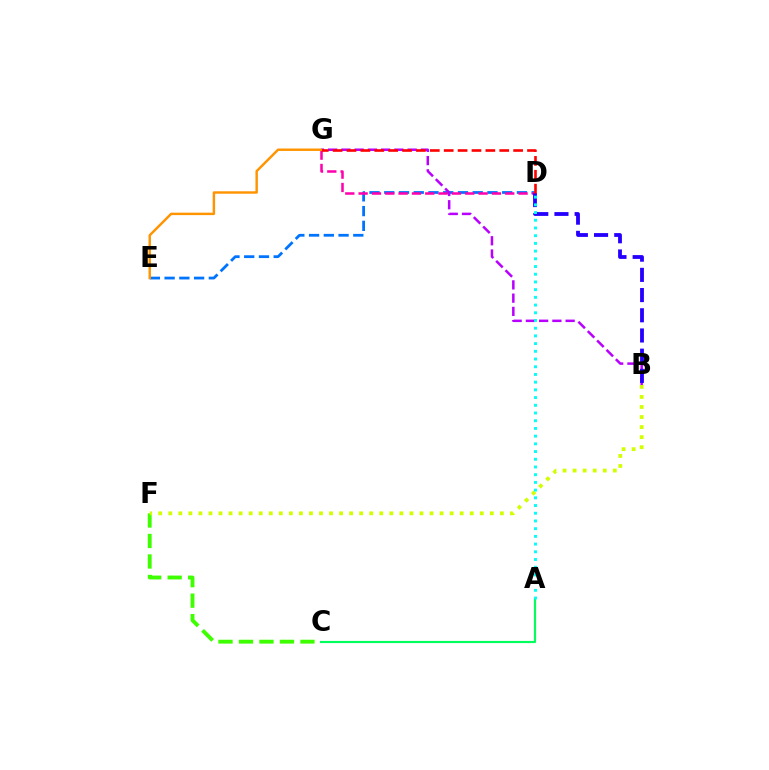{('D', 'E'): [{'color': '#0074ff', 'line_style': 'dashed', 'thickness': 2.0}], ('C', 'F'): [{'color': '#3dff00', 'line_style': 'dashed', 'thickness': 2.78}], ('B', 'G'): [{'color': '#b900ff', 'line_style': 'dashed', 'thickness': 1.8}], ('B', 'F'): [{'color': '#d1ff00', 'line_style': 'dotted', 'thickness': 2.73}], ('D', 'G'): [{'color': '#ff00ac', 'line_style': 'dashed', 'thickness': 1.81}, {'color': '#ff0000', 'line_style': 'dashed', 'thickness': 1.89}], ('B', 'D'): [{'color': '#2500ff', 'line_style': 'dashed', 'thickness': 2.74}], ('A', 'C'): [{'color': '#00ff5c', 'line_style': 'solid', 'thickness': 1.56}], ('E', 'G'): [{'color': '#ff9400', 'line_style': 'solid', 'thickness': 1.76}], ('A', 'D'): [{'color': '#00fff6', 'line_style': 'dotted', 'thickness': 2.09}]}